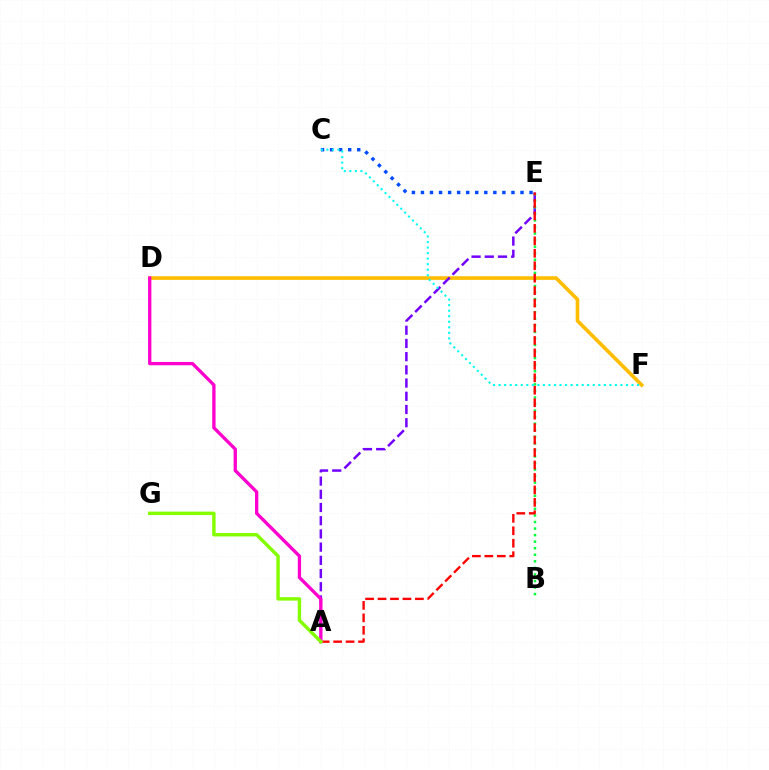{('D', 'F'): [{'color': '#ffbd00', 'line_style': 'solid', 'thickness': 2.62}], ('A', 'E'): [{'color': '#7200ff', 'line_style': 'dashed', 'thickness': 1.79}, {'color': '#ff0000', 'line_style': 'dashed', 'thickness': 1.69}], ('C', 'E'): [{'color': '#004bff', 'line_style': 'dotted', 'thickness': 2.46}], ('B', 'E'): [{'color': '#00ff39', 'line_style': 'dotted', 'thickness': 1.78}], ('A', 'D'): [{'color': '#ff00cf', 'line_style': 'solid', 'thickness': 2.38}], ('C', 'F'): [{'color': '#00fff6', 'line_style': 'dotted', 'thickness': 1.5}], ('A', 'G'): [{'color': '#84ff00', 'line_style': 'solid', 'thickness': 2.47}]}